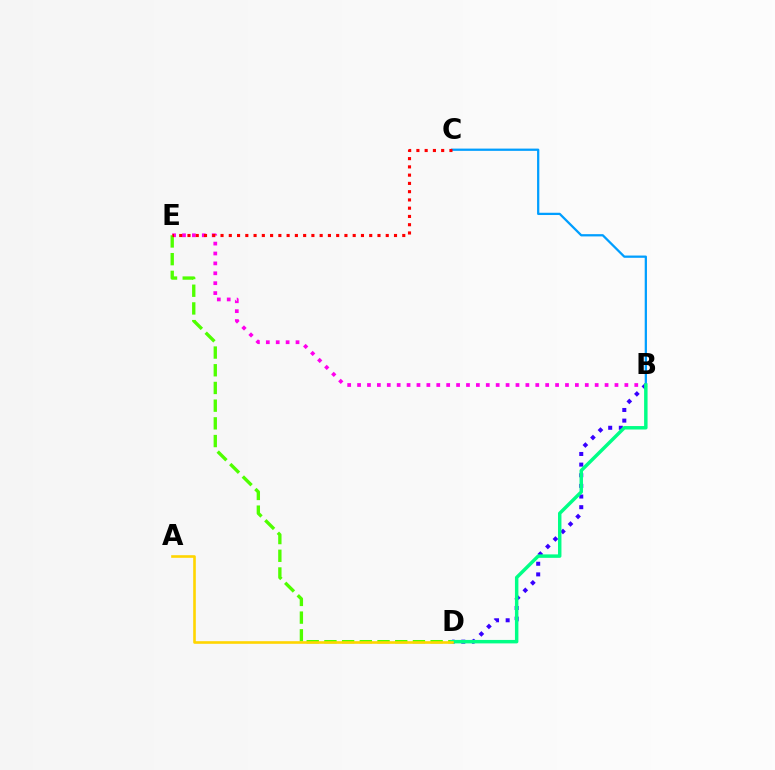{('B', 'E'): [{'color': '#ff00ed', 'line_style': 'dotted', 'thickness': 2.69}], ('B', 'C'): [{'color': '#009eff', 'line_style': 'solid', 'thickness': 1.63}], ('D', 'E'): [{'color': '#4fff00', 'line_style': 'dashed', 'thickness': 2.4}], ('B', 'D'): [{'color': '#3700ff', 'line_style': 'dotted', 'thickness': 2.89}, {'color': '#00ff86', 'line_style': 'solid', 'thickness': 2.49}], ('C', 'E'): [{'color': '#ff0000', 'line_style': 'dotted', 'thickness': 2.24}], ('A', 'D'): [{'color': '#ffd500', 'line_style': 'solid', 'thickness': 1.89}]}